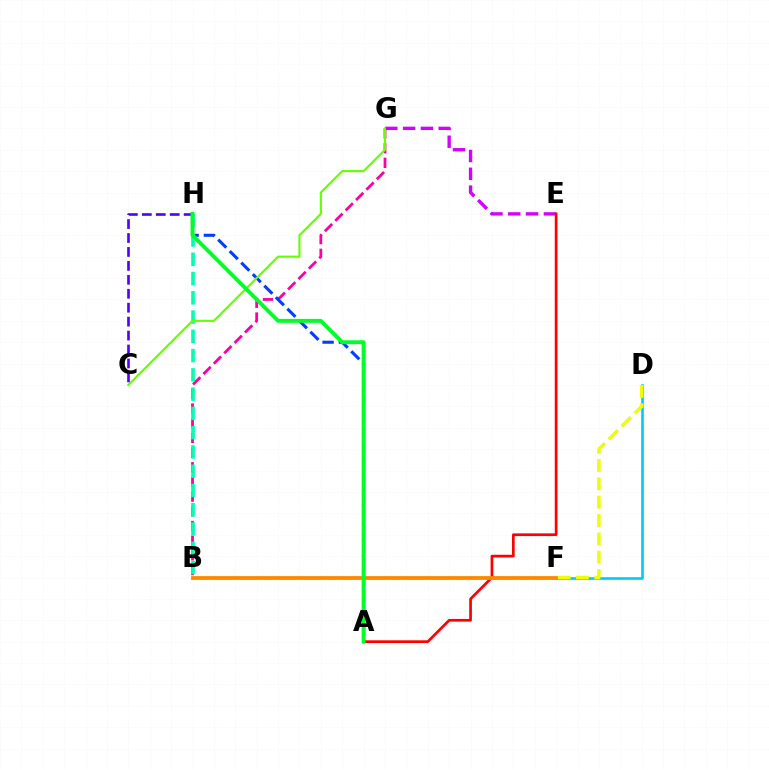{('D', 'F'): [{'color': '#00c7ff', 'line_style': 'solid', 'thickness': 1.86}, {'color': '#eeff00', 'line_style': 'dashed', 'thickness': 2.49}], ('B', 'G'): [{'color': '#ff00a0', 'line_style': 'dashed', 'thickness': 2.0}], ('E', 'G'): [{'color': '#d600ff', 'line_style': 'dashed', 'thickness': 2.42}], ('A', 'H'): [{'color': '#003fff', 'line_style': 'dashed', 'thickness': 2.21}, {'color': '#00ff27', 'line_style': 'solid', 'thickness': 2.8}], ('B', 'H'): [{'color': '#00ffaf', 'line_style': 'dashed', 'thickness': 2.62}], ('C', 'G'): [{'color': '#66ff00', 'line_style': 'solid', 'thickness': 1.53}], ('C', 'H'): [{'color': '#4f00ff', 'line_style': 'dashed', 'thickness': 1.89}], ('A', 'E'): [{'color': '#ff0000', 'line_style': 'solid', 'thickness': 1.94}], ('B', 'F'): [{'color': '#ff8800', 'line_style': 'solid', 'thickness': 2.75}]}